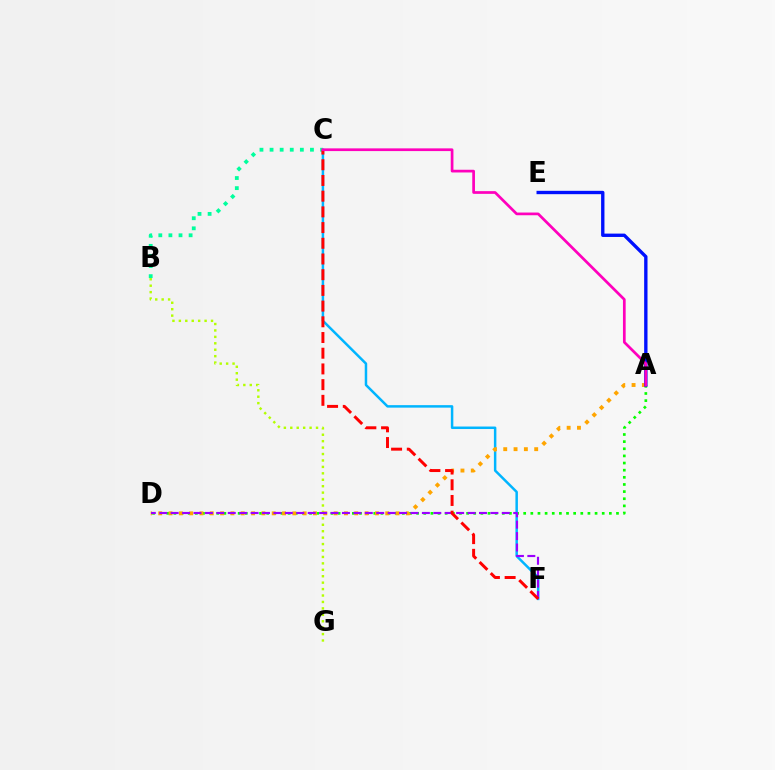{('A', 'D'): [{'color': '#08ff00', 'line_style': 'dotted', 'thickness': 1.94}, {'color': '#ffa500', 'line_style': 'dotted', 'thickness': 2.8}], ('C', 'F'): [{'color': '#00b5ff', 'line_style': 'solid', 'thickness': 1.79}, {'color': '#ff0000', 'line_style': 'dashed', 'thickness': 2.13}], ('B', 'G'): [{'color': '#b3ff00', 'line_style': 'dotted', 'thickness': 1.75}], ('A', 'E'): [{'color': '#0010ff', 'line_style': 'solid', 'thickness': 2.41}], ('D', 'F'): [{'color': '#9b00ff', 'line_style': 'dashed', 'thickness': 1.55}], ('B', 'C'): [{'color': '#00ff9d', 'line_style': 'dotted', 'thickness': 2.74}], ('A', 'C'): [{'color': '#ff00bd', 'line_style': 'solid', 'thickness': 1.95}]}